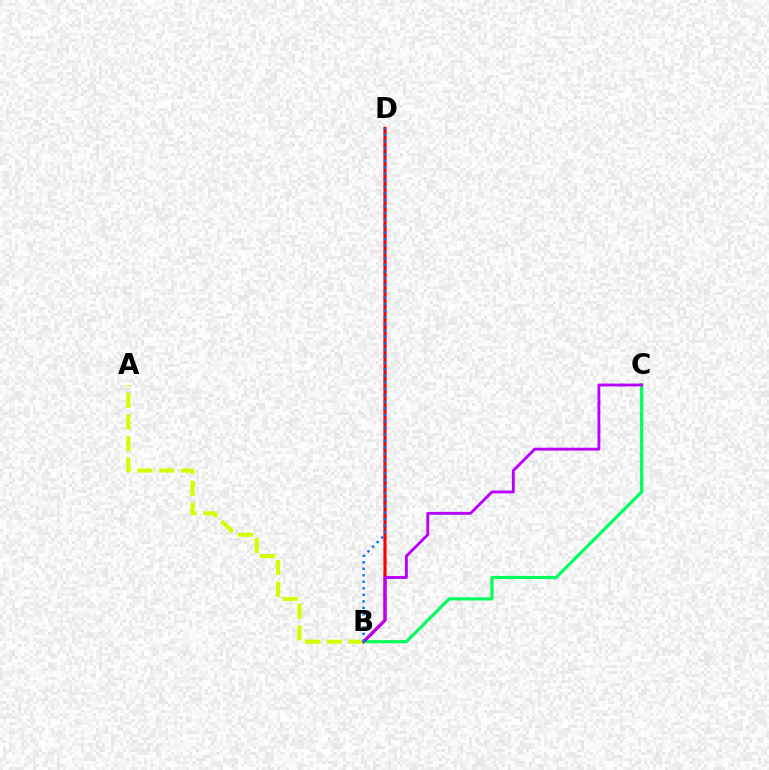{('B', 'D'): [{'color': '#ff0000', 'line_style': 'solid', 'thickness': 2.29}, {'color': '#0074ff', 'line_style': 'dotted', 'thickness': 1.77}], ('B', 'C'): [{'color': '#00ff5c', 'line_style': 'solid', 'thickness': 2.29}, {'color': '#b900ff', 'line_style': 'solid', 'thickness': 2.06}], ('A', 'B'): [{'color': '#d1ff00', 'line_style': 'dashed', 'thickness': 2.95}]}